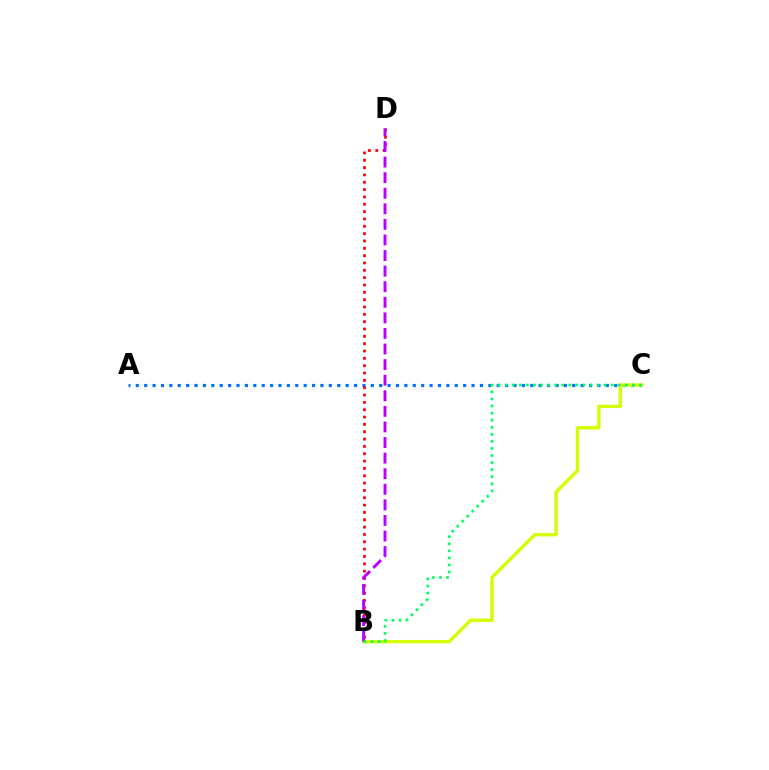{('A', 'C'): [{'color': '#0074ff', 'line_style': 'dotted', 'thickness': 2.28}], ('B', 'D'): [{'color': '#ff0000', 'line_style': 'dotted', 'thickness': 1.99}, {'color': '#b900ff', 'line_style': 'dashed', 'thickness': 2.12}], ('B', 'C'): [{'color': '#d1ff00', 'line_style': 'solid', 'thickness': 2.42}, {'color': '#00ff5c', 'line_style': 'dotted', 'thickness': 1.92}]}